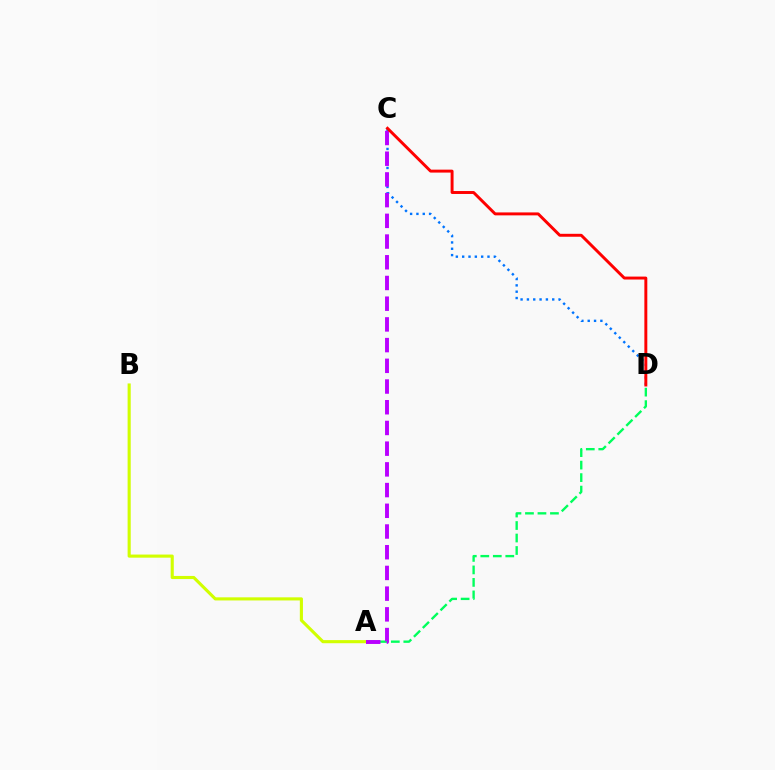{('A', 'D'): [{'color': '#00ff5c', 'line_style': 'dashed', 'thickness': 1.7}], ('C', 'D'): [{'color': '#0074ff', 'line_style': 'dotted', 'thickness': 1.72}, {'color': '#ff0000', 'line_style': 'solid', 'thickness': 2.12}], ('A', 'B'): [{'color': '#d1ff00', 'line_style': 'solid', 'thickness': 2.24}], ('A', 'C'): [{'color': '#b900ff', 'line_style': 'dashed', 'thickness': 2.81}]}